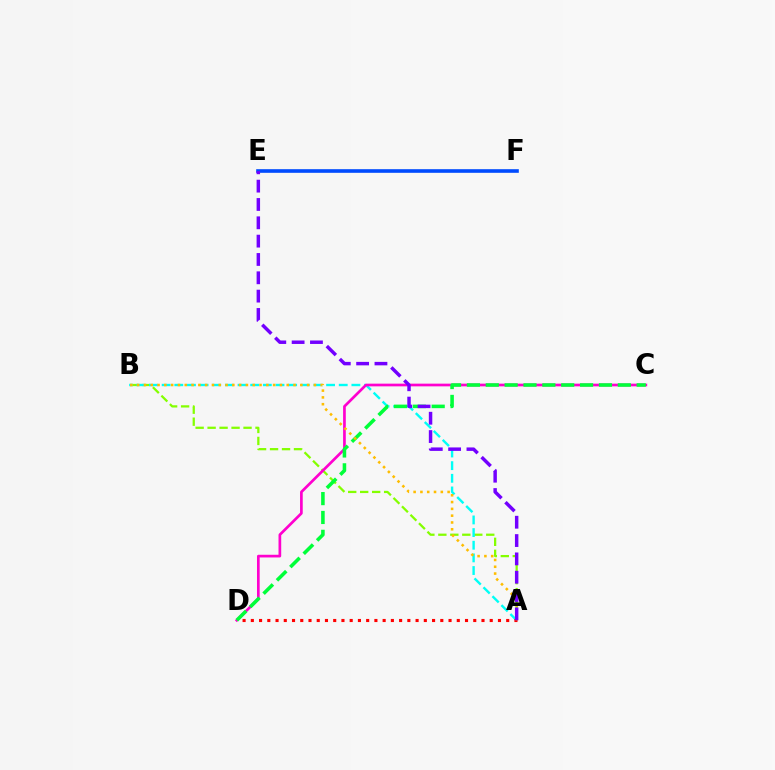{('A', 'B'): [{'color': '#84ff00', 'line_style': 'dashed', 'thickness': 1.63}, {'color': '#00fff6', 'line_style': 'dashed', 'thickness': 1.72}, {'color': '#ffbd00', 'line_style': 'dotted', 'thickness': 1.85}], ('E', 'F'): [{'color': '#004bff', 'line_style': 'solid', 'thickness': 2.61}], ('C', 'D'): [{'color': '#ff00cf', 'line_style': 'solid', 'thickness': 1.94}, {'color': '#00ff39', 'line_style': 'dashed', 'thickness': 2.56}], ('A', 'D'): [{'color': '#ff0000', 'line_style': 'dotted', 'thickness': 2.24}], ('A', 'E'): [{'color': '#7200ff', 'line_style': 'dashed', 'thickness': 2.49}]}